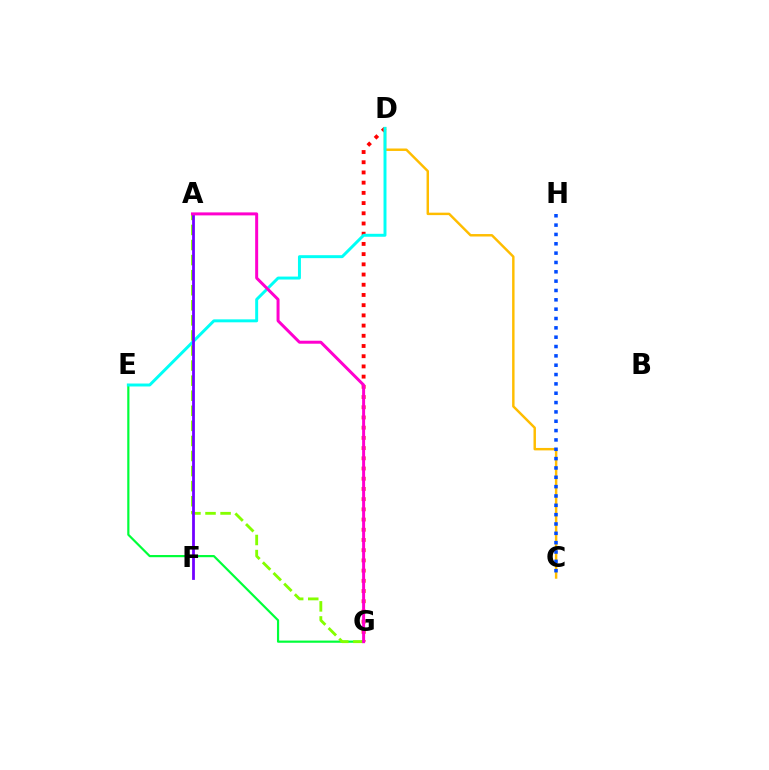{('D', 'G'): [{'color': '#ff0000', 'line_style': 'dotted', 'thickness': 2.77}], ('E', 'G'): [{'color': '#00ff39', 'line_style': 'solid', 'thickness': 1.57}], ('C', 'D'): [{'color': '#ffbd00', 'line_style': 'solid', 'thickness': 1.76}], ('D', 'E'): [{'color': '#00fff6', 'line_style': 'solid', 'thickness': 2.13}], ('A', 'G'): [{'color': '#84ff00', 'line_style': 'dashed', 'thickness': 2.05}, {'color': '#ff00cf', 'line_style': 'solid', 'thickness': 2.15}], ('C', 'H'): [{'color': '#004bff', 'line_style': 'dotted', 'thickness': 2.54}], ('A', 'F'): [{'color': '#7200ff', 'line_style': 'solid', 'thickness': 2.0}]}